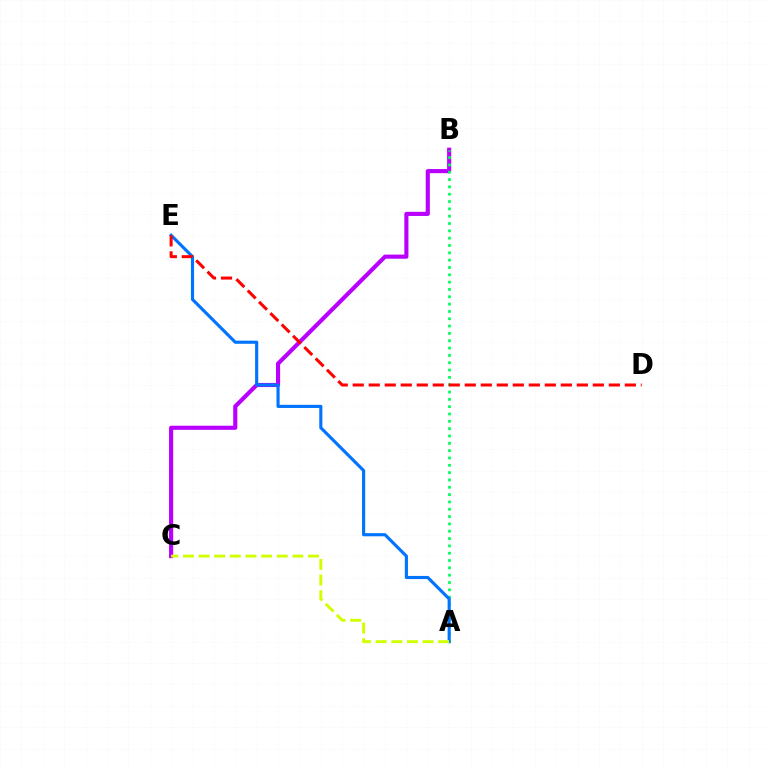{('B', 'C'): [{'color': '#b900ff', 'line_style': 'solid', 'thickness': 2.97}], ('A', 'B'): [{'color': '#00ff5c', 'line_style': 'dotted', 'thickness': 1.99}], ('A', 'E'): [{'color': '#0074ff', 'line_style': 'solid', 'thickness': 2.25}], ('A', 'C'): [{'color': '#d1ff00', 'line_style': 'dashed', 'thickness': 2.12}], ('D', 'E'): [{'color': '#ff0000', 'line_style': 'dashed', 'thickness': 2.17}]}